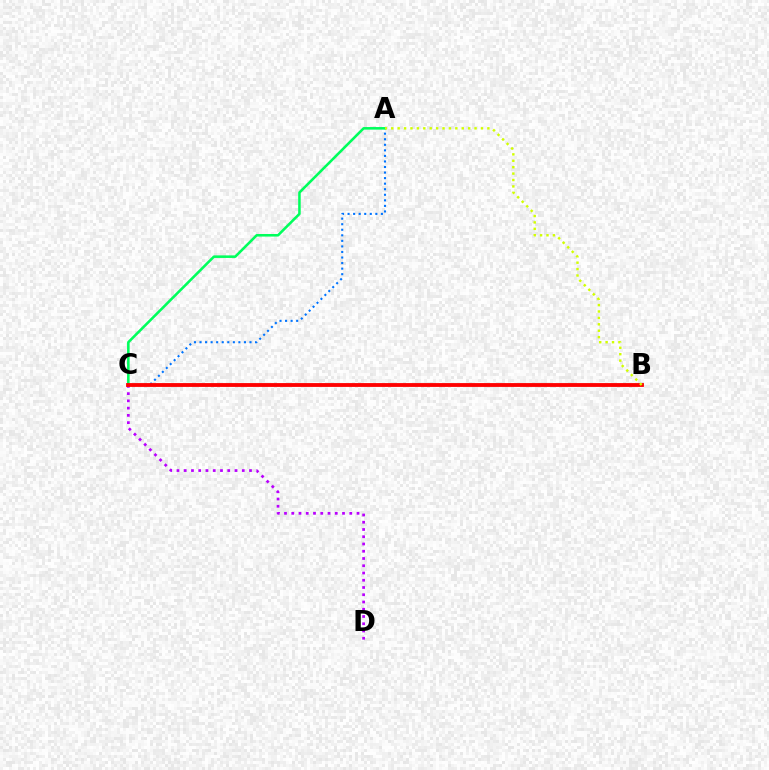{('A', 'C'): [{'color': '#0074ff', 'line_style': 'dotted', 'thickness': 1.51}, {'color': '#00ff5c', 'line_style': 'solid', 'thickness': 1.85}], ('C', 'D'): [{'color': '#b900ff', 'line_style': 'dotted', 'thickness': 1.97}], ('B', 'C'): [{'color': '#ff0000', 'line_style': 'solid', 'thickness': 2.75}], ('A', 'B'): [{'color': '#d1ff00', 'line_style': 'dotted', 'thickness': 1.74}]}